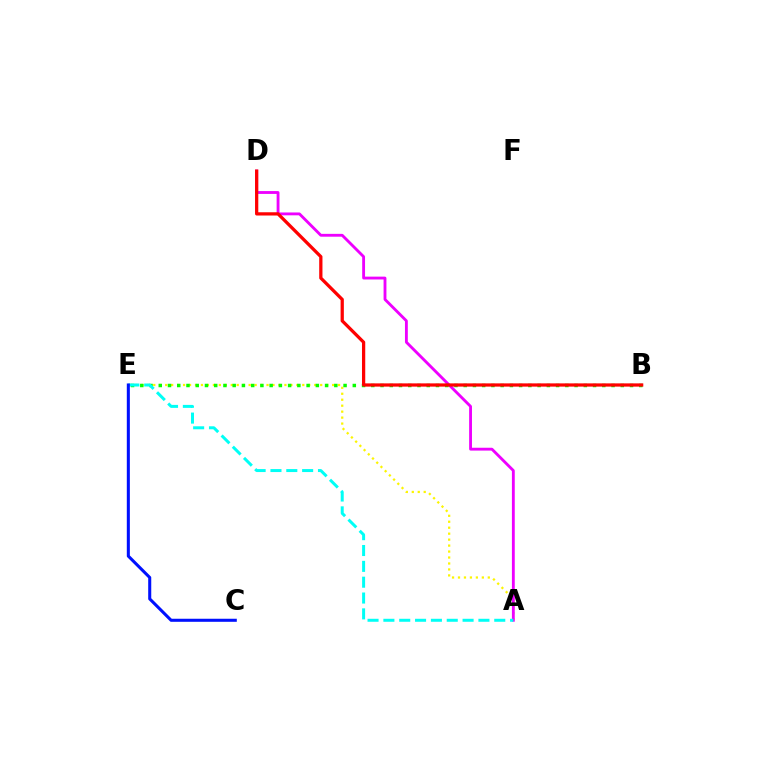{('A', 'E'): [{'color': '#fcf500', 'line_style': 'dotted', 'thickness': 1.62}, {'color': '#00fff6', 'line_style': 'dashed', 'thickness': 2.15}], ('A', 'D'): [{'color': '#ee00ff', 'line_style': 'solid', 'thickness': 2.05}], ('B', 'E'): [{'color': '#08ff00', 'line_style': 'dotted', 'thickness': 2.51}], ('C', 'E'): [{'color': '#0010ff', 'line_style': 'solid', 'thickness': 2.2}], ('B', 'D'): [{'color': '#ff0000', 'line_style': 'solid', 'thickness': 2.34}]}